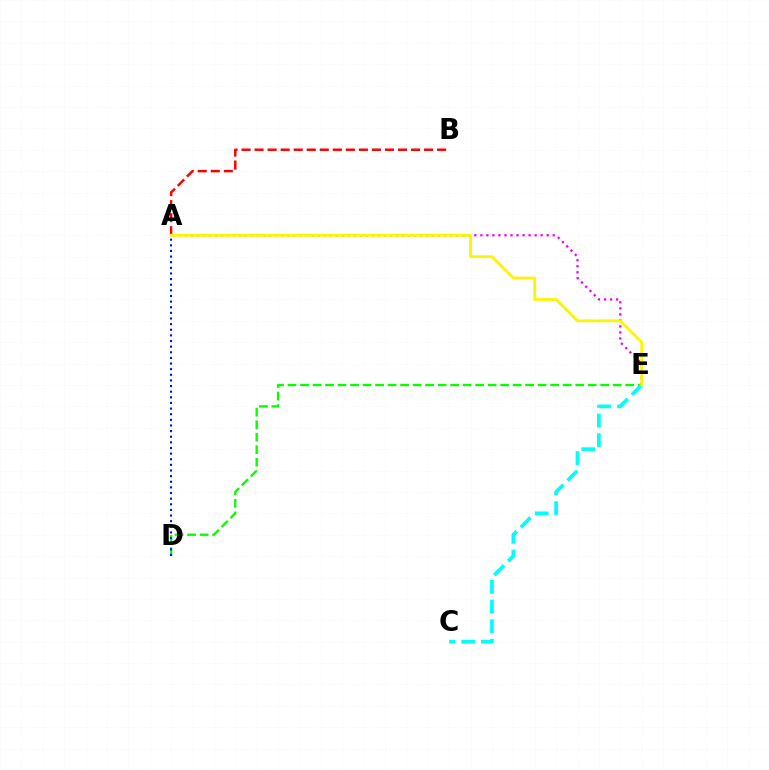{('A', 'E'): [{'color': '#ee00ff', 'line_style': 'dotted', 'thickness': 1.64}, {'color': '#fcf500', 'line_style': 'solid', 'thickness': 2.0}], ('D', 'E'): [{'color': '#08ff00', 'line_style': 'dashed', 'thickness': 1.7}], ('A', 'D'): [{'color': '#0010ff', 'line_style': 'dotted', 'thickness': 1.53}], ('C', 'E'): [{'color': '#00fff6', 'line_style': 'dashed', 'thickness': 2.67}], ('A', 'B'): [{'color': '#ff0000', 'line_style': 'dashed', 'thickness': 1.77}]}